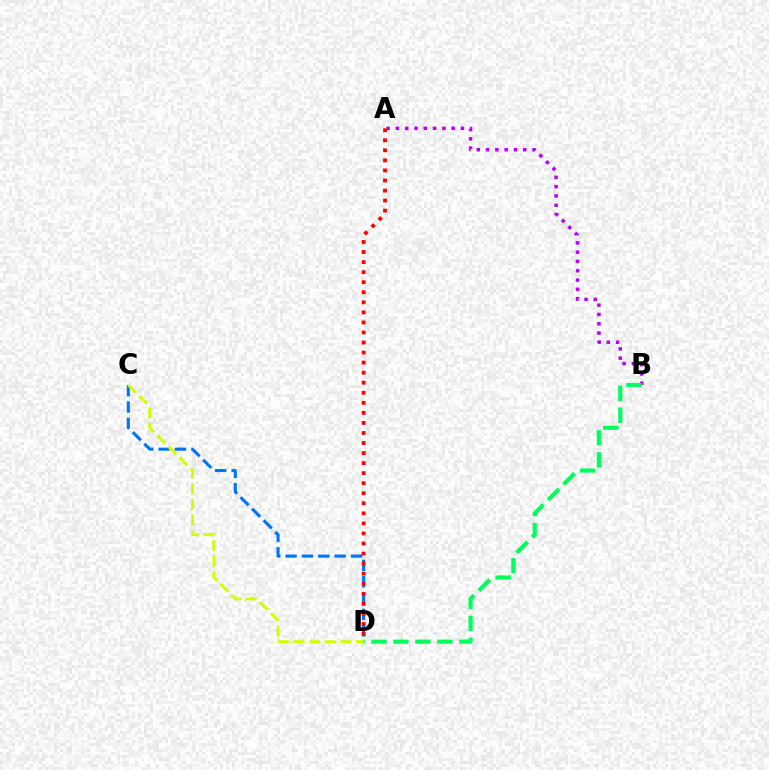{('A', 'B'): [{'color': '#b900ff', 'line_style': 'dotted', 'thickness': 2.53}], ('C', 'D'): [{'color': '#0074ff', 'line_style': 'dashed', 'thickness': 2.22}, {'color': '#d1ff00', 'line_style': 'dashed', 'thickness': 2.12}], ('A', 'D'): [{'color': '#ff0000', 'line_style': 'dotted', 'thickness': 2.73}], ('B', 'D'): [{'color': '#00ff5c', 'line_style': 'dashed', 'thickness': 2.99}]}